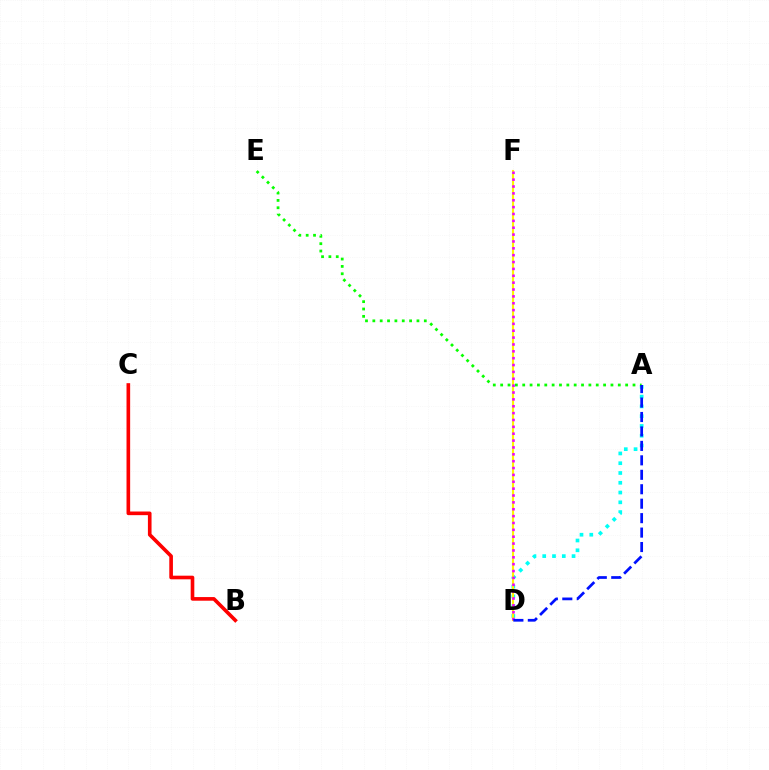{('A', 'D'): [{'color': '#00fff6', 'line_style': 'dotted', 'thickness': 2.66}, {'color': '#0010ff', 'line_style': 'dashed', 'thickness': 1.96}], ('D', 'F'): [{'color': '#fcf500', 'line_style': 'solid', 'thickness': 1.53}, {'color': '#ee00ff', 'line_style': 'dotted', 'thickness': 1.87}], ('A', 'E'): [{'color': '#08ff00', 'line_style': 'dotted', 'thickness': 2.0}], ('B', 'C'): [{'color': '#ff0000', 'line_style': 'solid', 'thickness': 2.62}]}